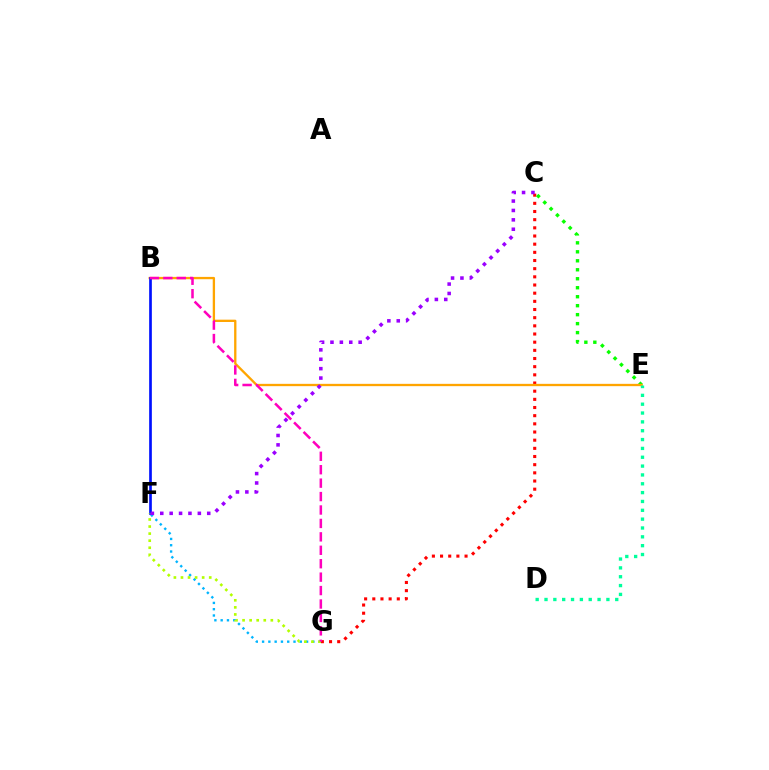{('C', 'G'): [{'color': '#ff0000', 'line_style': 'dotted', 'thickness': 2.22}], ('C', 'E'): [{'color': '#08ff00', 'line_style': 'dotted', 'thickness': 2.44}], ('B', 'E'): [{'color': '#ffa500', 'line_style': 'solid', 'thickness': 1.67}], ('B', 'F'): [{'color': '#0010ff', 'line_style': 'solid', 'thickness': 1.93}], ('F', 'G'): [{'color': '#00b5ff', 'line_style': 'dotted', 'thickness': 1.71}, {'color': '#b3ff00', 'line_style': 'dotted', 'thickness': 1.92}], ('B', 'G'): [{'color': '#ff00bd', 'line_style': 'dashed', 'thickness': 1.82}], ('D', 'E'): [{'color': '#00ff9d', 'line_style': 'dotted', 'thickness': 2.4}], ('C', 'F'): [{'color': '#9b00ff', 'line_style': 'dotted', 'thickness': 2.55}]}